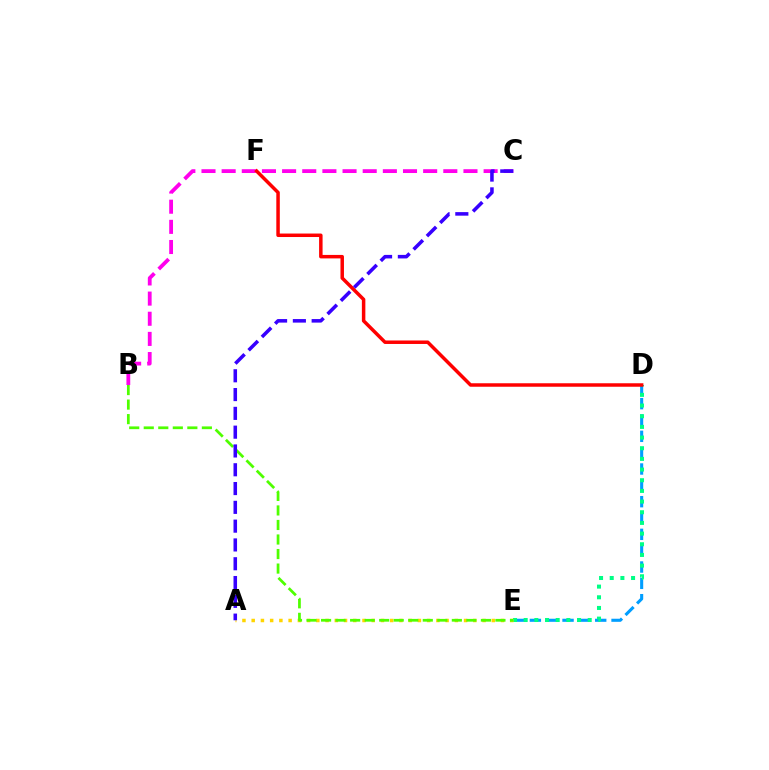{('D', 'E'): [{'color': '#009eff', 'line_style': 'dashed', 'thickness': 2.22}, {'color': '#00ff86', 'line_style': 'dotted', 'thickness': 2.9}], ('A', 'E'): [{'color': '#ffd500', 'line_style': 'dotted', 'thickness': 2.51}], ('B', 'C'): [{'color': '#ff00ed', 'line_style': 'dashed', 'thickness': 2.74}], ('D', 'F'): [{'color': '#ff0000', 'line_style': 'solid', 'thickness': 2.51}], ('B', 'E'): [{'color': '#4fff00', 'line_style': 'dashed', 'thickness': 1.97}], ('A', 'C'): [{'color': '#3700ff', 'line_style': 'dashed', 'thickness': 2.55}]}